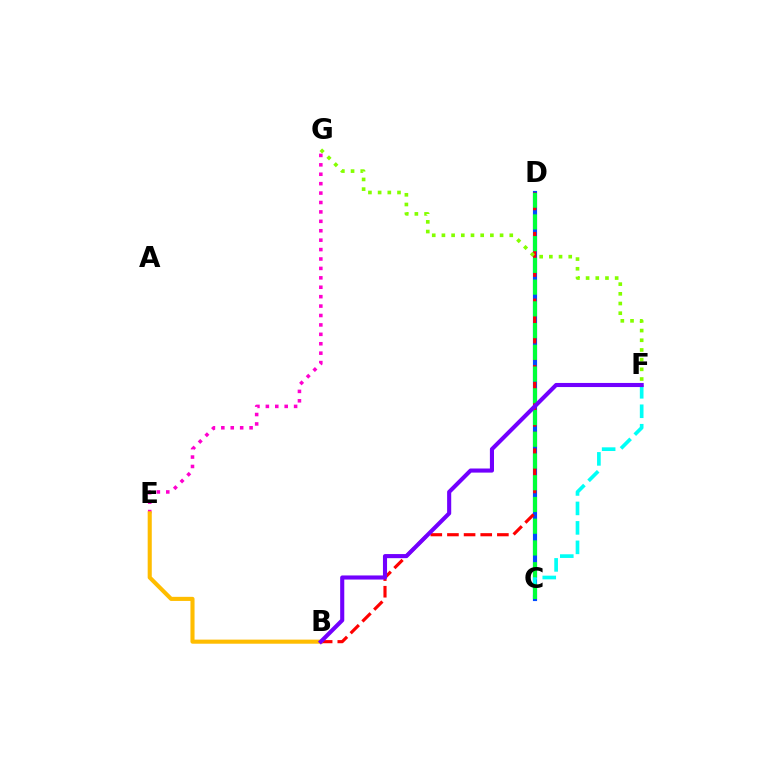{('C', 'D'): [{'color': '#004bff', 'line_style': 'solid', 'thickness': 2.98}, {'color': '#00ff39', 'line_style': 'dashed', 'thickness': 2.95}], ('E', 'G'): [{'color': '#ff00cf', 'line_style': 'dotted', 'thickness': 2.56}], ('B', 'D'): [{'color': '#ff0000', 'line_style': 'dashed', 'thickness': 2.26}], ('C', 'F'): [{'color': '#00fff6', 'line_style': 'dashed', 'thickness': 2.64}], ('B', 'E'): [{'color': '#ffbd00', 'line_style': 'solid', 'thickness': 2.95}], ('B', 'F'): [{'color': '#7200ff', 'line_style': 'solid', 'thickness': 2.95}], ('F', 'G'): [{'color': '#84ff00', 'line_style': 'dotted', 'thickness': 2.63}]}